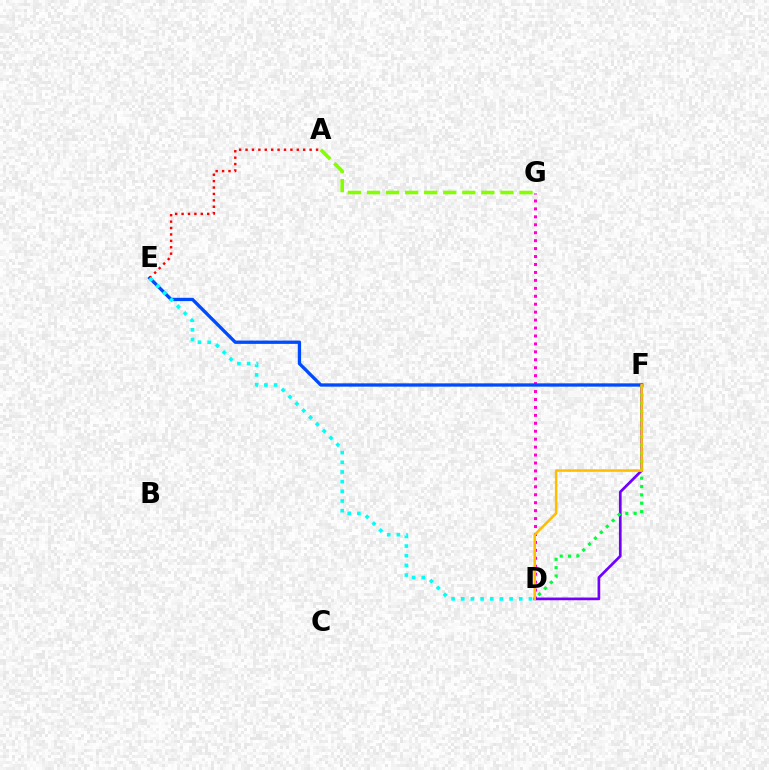{('A', 'G'): [{'color': '#84ff00', 'line_style': 'dashed', 'thickness': 2.59}], ('D', 'G'): [{'color': '#ff00cf', 'line_style': 'dotted', 'thickness': 2.16}], ('E', 'F'): [{'color': '#004bff', 'line_style': 'solid', 'thickness': 2.38}], ('D', 'F'): [{'color': '#7200ff', 'line_style': 'solid', 'thickness': 1.94}, {'color': '#00ff39', 'line_style': 'dotted', 'thickness': 2.26}, {'color': '#ffbd00', 'line_style': 'solid', 'thickness': 1.8}], ('A', 'E'): [{'color': '#ff0000', 'line_style': 'dotted', 'thickness': 1.74}], ('D', 'E'): [{'color': '#00fff6', 'line_style': 'dotted', 'thickness': 2.63}]}